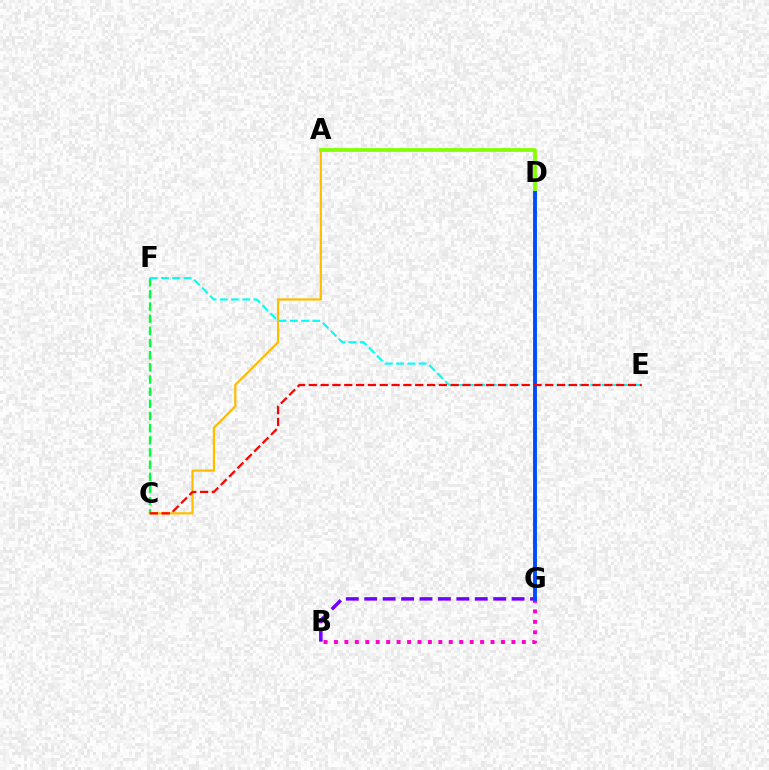{('A', 'C'): [{'color': '#ffbd00', 'line_style': 'solid', 'thickness': 1.59}], ('C', 'F'): [{'color': '#00ff39', 'line_style': 'dashed', 'thickness': 1.65}], ('A', 'D'): [{'color': '#84ff00', 'line_style': 'solid', 'thickness': 2.71}], ('B', 'G'): [{'color': '#7200ff', 'line_style': 'dashed', 'thickness': 2.5}, {'color': '#ff00cf', 'line_style': 'dotted', 'thickness': 2.84}], ('E', 'F'): [{'color': '#00fff6', 'line_style': 'dashed', 'thickness': 1.53}], ('D', 'G'): [{'color': '#004bff', 'line_style': 'solid', 'thickness': 2.78}], ('C', 'E'): [{'color': '#ff0000', 'line_style': 'dashed', 'thickness': 1.61}]}